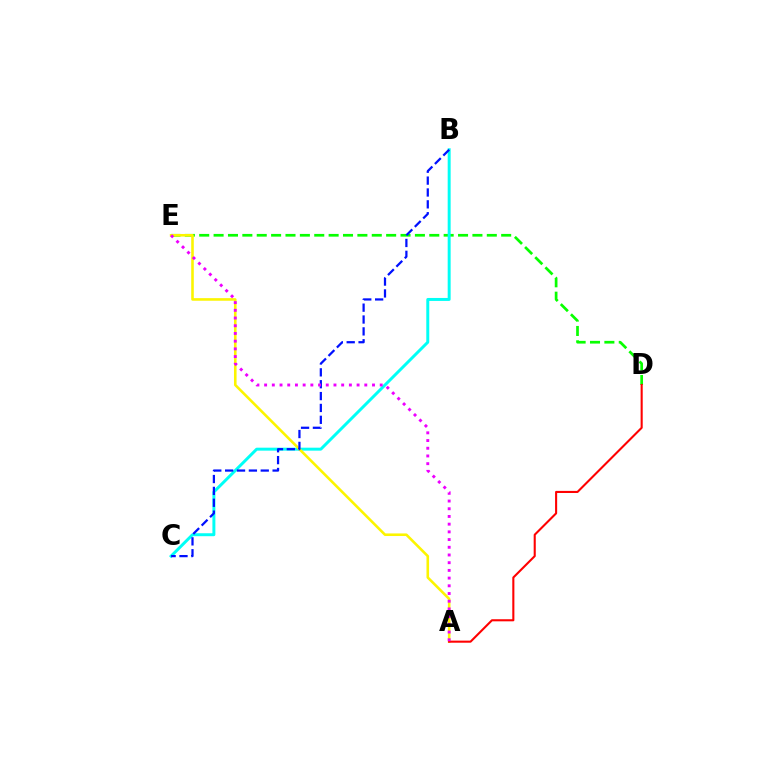{('D', 'E'): [{'color': '#08ff00', 'line_style': 'dashed', 'thickness': 1.95}], ('B', 'C'): [{'color': '#00fff6', 'line_style': 'solid', 'thickness': 2.13}, {'color': '#0010ff', 'line_style': 'dashed', 'thickness': 1.61}], ('A', 'E'): [{'color': '#fcf500', 'line_style': 'solid', 'thickness': 1.86}, {'color': '#ee00ff', 'line_style': 'dotted', 'thickness': 2.09}], ('A', 'D'): [{'color': '#ff0000', 'line_style': 'solid', 'thickness': 1.51}]}